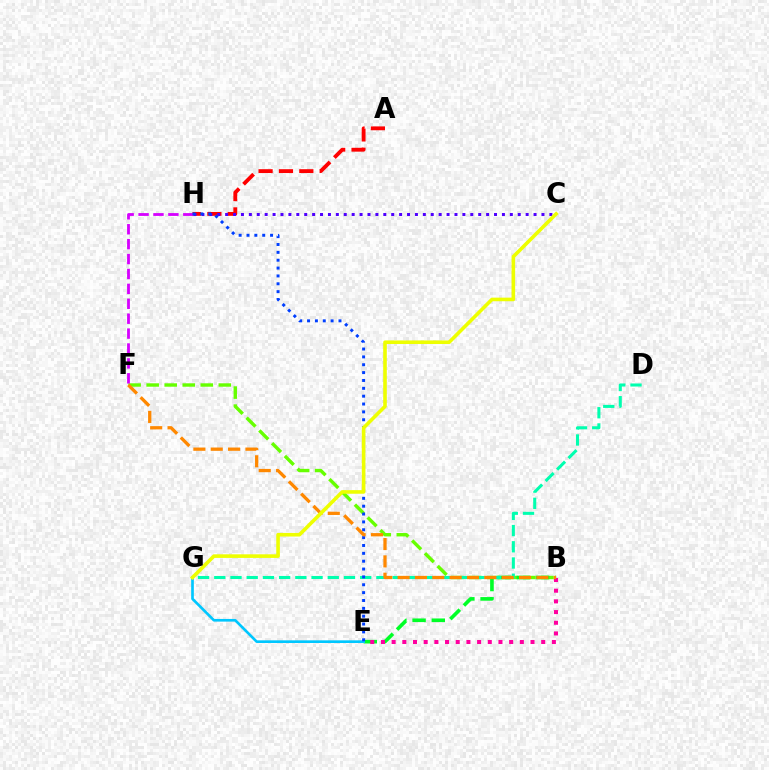{('A', 'H'): [{'color': '#ff0000', 'line_style': 'dashed', 'thickness': 2.77}], ('B', 'F'): [{'color': '#66ff00', 'line_style': 'dashed', 'thickness': 2.45}, {'color': '#ff8800', 'line_style': 'dashed', 'thickness': 2.36}], ('C', 'H'): [{'color': '#4f00ff', 'line_style': 'dotted', 'thickness': 2.15}], ('B', 'E'): [{'color': '#00ff27', 'line_style': 'dashed', 'thickness': 2.61}, {'color': '#ff00a0', 'line_style': 'dotted', 'thickness': 2.9}], ('D', 'G'): [{'color': '#00ffaf', 'line_style': 'dashed', 'thickness': 2.2}], ('E', 'G'): [{'color': '#00c7ff', 'line_style': 'solid', 'thickness': 1.92}], ('F', 'H'): [{'color': '#d600ff', 'line_style': 'dashed', 'thickness': 2.03}], ('E', 'H'): [{'color': '#003fff', 'line_style': 'dotted', 'thickness': 2.14}], ('C', 'G'): [{'color': '#eeff00', 'line_style': 'solid', 'thickness': 2.6}]}